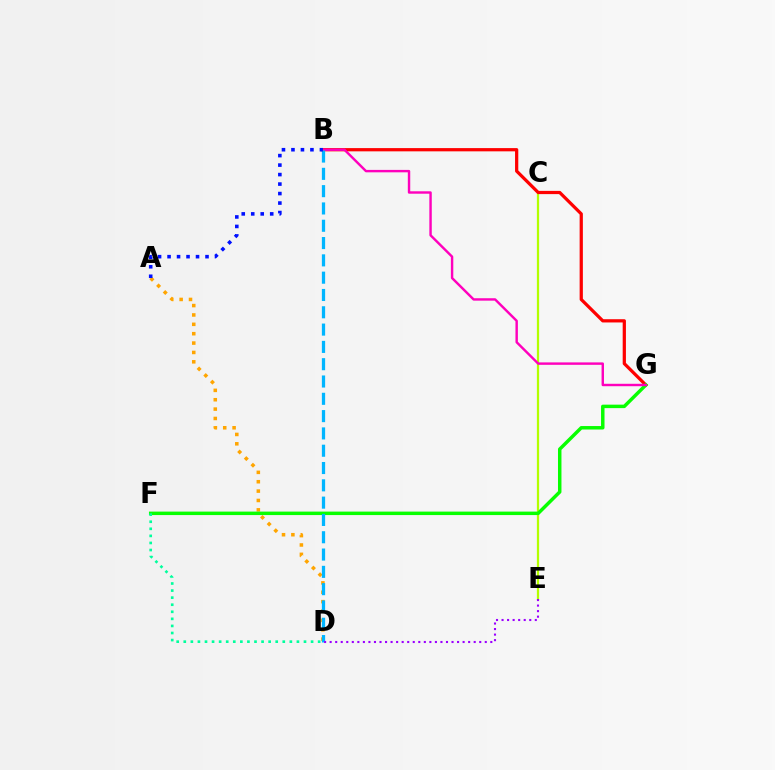{('A', 'D'): [{'color': '#ffa500', 'line_style': 'dotted', 'thickness': 2.55}], ('C', 'E'): [{'color': '#b3ff00', 'line_style': 'solid', 'thickness': 1.62}], ('B', 'G'): [{'color': '#ff0000', 'line_style': 'solid', 'thickness': 2.33}, {'color': '#ff00bd', 'line_style': 'solid', 'thickness': 1.75}], ('F', 'G'): [{'color': '#08ff00', 'line_style': 'solid', 'thickness': 2.5}], ('D', 'F'): [{'color': '#00ff9d', 'line_style': 'dotted', 'thickness': 1.92}], ('B', 'D'): [{'color': '#00b5ff', 'line_style': 'dashed', 'thickness': 2.35}], ('A', 'B'): [{'color': '#0010ff', 'line_style': 'dotted', 'thickness': 2.58}], ('D', 'E'): [{'color': '#9b00ff', 'line_style': 'dotted', 'thickness': 1.51}]}